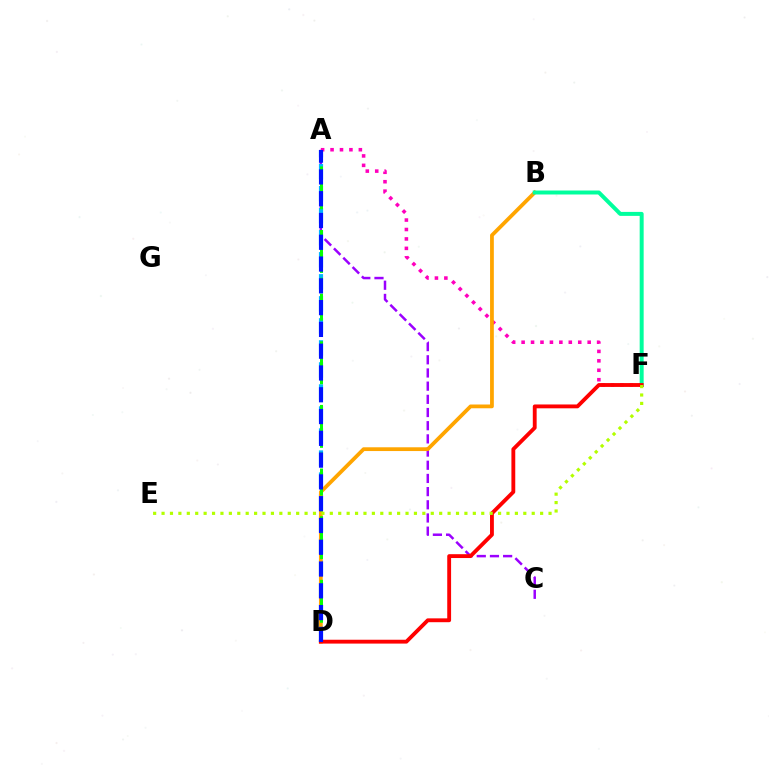{('A', 'C'): [{'color': '#9b00ff', 'line_style': 'dashed', 'thickness': 1.79}], ('A', 'F'): [{'color': '#ff00bd', 'line_style': 'dotted', 'thickness': 2.56}], ('A', 'D'): [{'color': '#00b5ff', 'line_style': 'dashed', 'thickness': 2.99}, {'color': '#08ff00', 'line_style': 'dashed', 'thickness': 2.16}, {'color': '#0010ff', 'line_style': 'dashed', 'thickness': 2.96}], ('B', 'D'): [{'color': '#ffa500', 'line_style': 'solid', 'thickness': 2.72}], ('B', 'F'): [{'color': '#00ff9d', 'line_style': 'solid', 'thickness': 2.86}], ('D', 'F'): [{'color': '#ff0000', 'line_style': 'solid', 'thickness': 2.77}], ('E', 'F'): [{'color': '#b3ff00', 'line_style': 'dotted', 'thickness': 2.29}]}